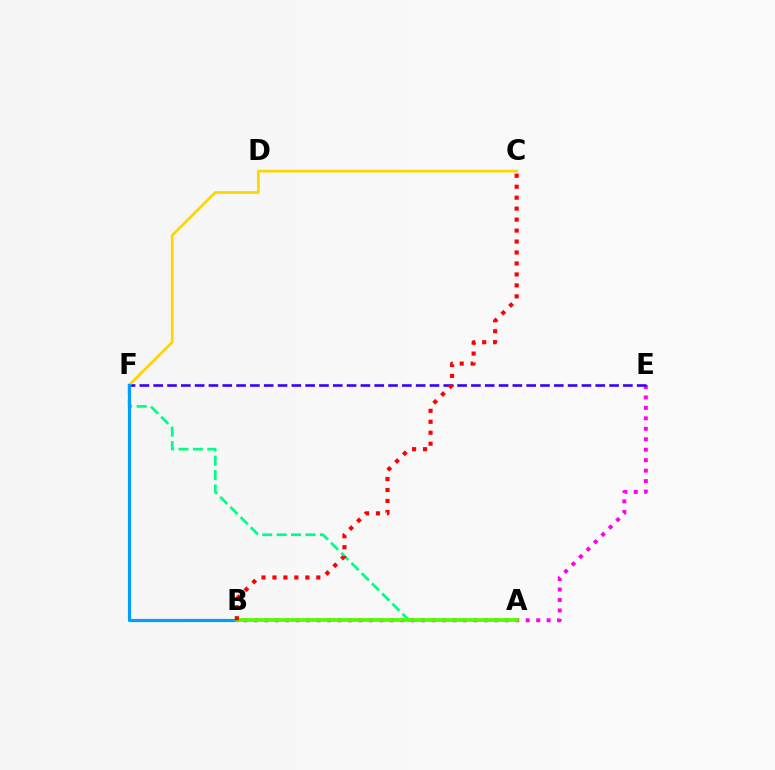{('A', 'F'): [{'color': '#00ff86', 'line_style': 'dashed', 'thickness': 1.96}], ('B', 'E'): [{'color': '#ff00ed', 'line_style': 'dotted', 'thickness': 2.84}], ('E', 'F'): [{'color': '#3700ff', 'line_style': 'dashed', 'thickness': 1.88}], ('C', 'F'): [{'color': '#ffd500', 'line_style': 'solid', 'thickness': 1.96}], ('B', 'F'): [{'color': '#009eff', 'line_style': 'solid', 'thickness': 2.3}], ('A', 'B'): [{'color': '#4fff00', 'line_style': 'solid', 'thickness': 2.67}], ('B', 'C'): [{'color': '#ff0000', 'line_style': 'dotted', 'thickness': 2.98}]}